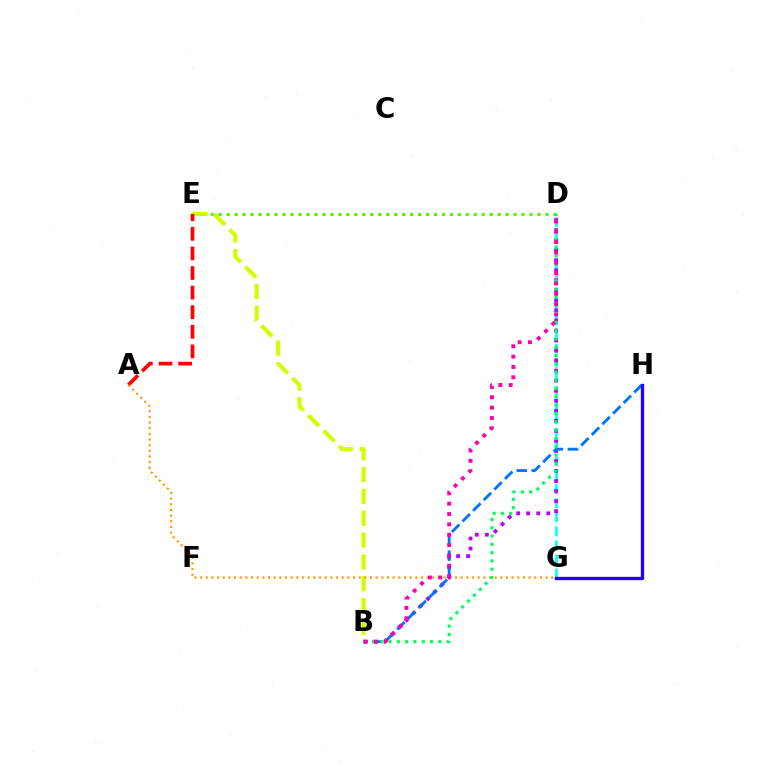{('D', 'G'): [{'color': '#00fff6', 'line_style': 'dashed', 'thickness': 1.91}], ('B', 'D'): [{'color': '#b900ff', 'line_style': 'dotted', 'thickness': 2.73}, {'color': '#00ff5c', 'line_style': 'dotted', 'thickness': 2.25}, {'color': '#ff00ac', 'line_style': 'dotted', 'thickness': 2.81}], ('B', 'H'): [{'color': '#0074ff', 'line_style': 'dashed', 'thickness': 2.04}], ('D', 'E'): [{'color': '#3dff00', 'line_style': 'dotted', 'thickness': 2.17}], ('B', 'E'): [{'color': '#d1ff00', 'line_style': 'dashed', 'thickness': 2.96}], ('A', 'E'): [{'color': '#ff0000', 'line_style': 'dashed', 'thickness': 2.66}], ('A', 'G'): [{'color': '#ff9400', 'line_style': 'dotted', 'thickness': 1.54}], ('G', 'H'): [{'color': '#2500ff', 'line_style': 'solid', 'thickness': 2.41}]}